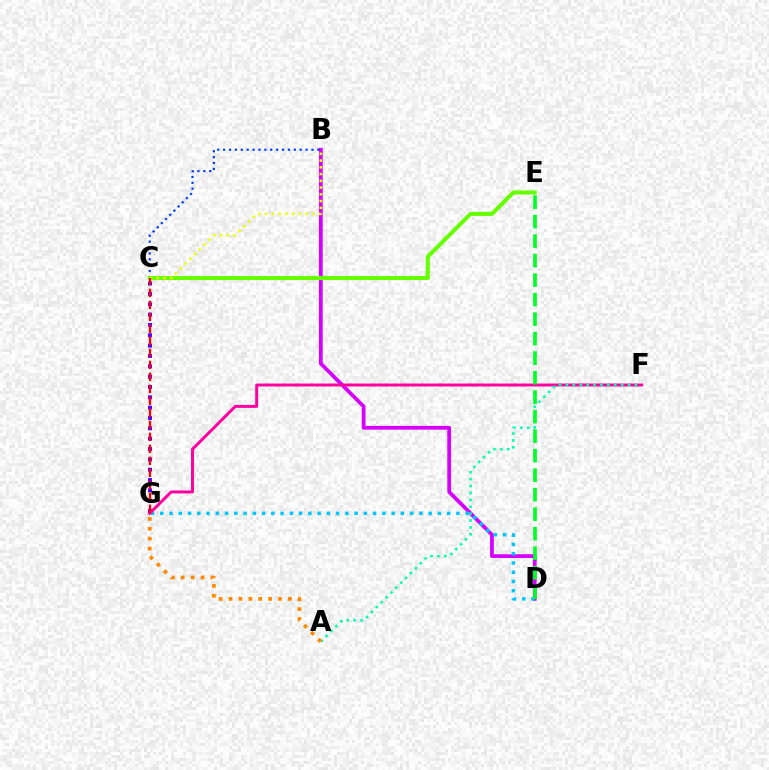{('C', 'G'): [{'color': '#4f00ff', 'line_style': 'dotted', 'thickness': 2.81}, {'color': '#ff0000', 'line_style': 'dashed', 'thickness': 1.63}], ('B', 'D'): [{'color': '#d600ff', 'line_style': 'solid', 'thickness': 2.71}], ('D', 'G'): [{'color': '#00c7ff', 'line_style': 'dotted', 'thickness': 2.51}], ('B', 'C'): [{'color': '#003fff', 'line_style': 'dotted', 'thickness': 1.6}, {'color': '#eeff00', 'line_style': 'dotted', 'thickness': 1.83}], ('F', 'G'): [{'color': '#ff00a0', 'line_style': 'solid', 'thickness': 2.13}], ('C', 'E'): [{'color': '#66ff00', 'line_style': 'solid', 'thickness': 2.9}], ('A', 'F'): [{'color': '#00ffaf', 'line_style': 'dotted', 'thickness': 1.87}], ('D', 'E'): [{'color': '#00ff27', 'line_style': 'dashed', 'thickness': 2.65}], ('A', 'G'): [{'color': '#ff8800', 'line_style': 'dotted', 'thickness': 2.69}]}